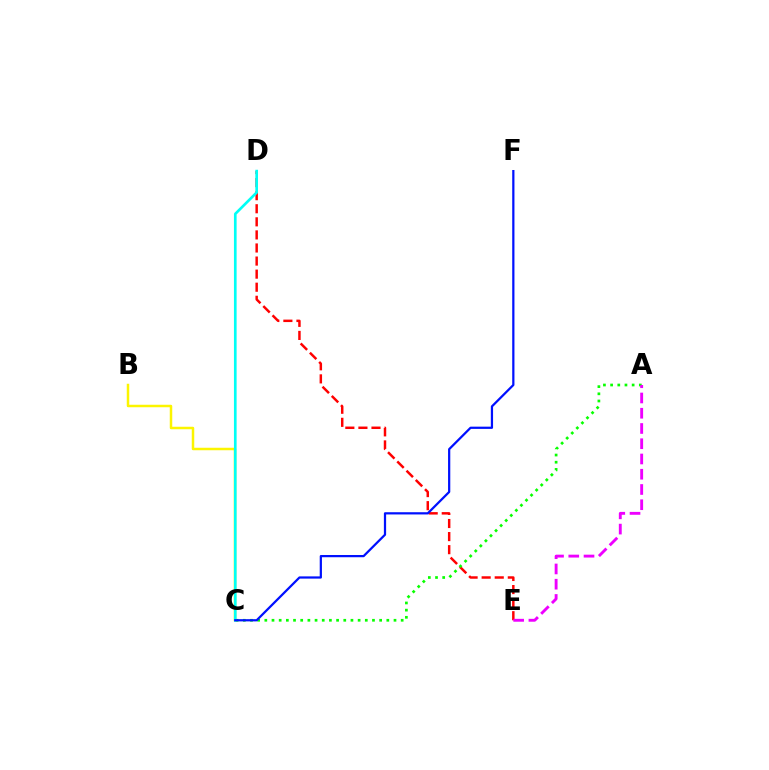{('D', 'E'): [{'color': '#ff0000', 'line_style': 'dashed', 'thickness': 1.78}], ('A', 'C'): [{'color': '#08ff00', 'line_style': 'dotted', 'thickness': 1.95}], ('A', 'E'): [{'color': '#ee00ff', 'line_style': 'dashed', 'thickness': 2.07}], ('B', 'C'): [{'color': '#fcf500', 'line_style': 'solid', 'thickness': 1.79}], ('C', 'D'): [{'color': '#00fff6', 'line_style': 'solid', 'thickness': 1.92}], ('C', 'F'): [{'color': '#0010ff', 'line_style': 'solid', 'thickness': 1.61}]}